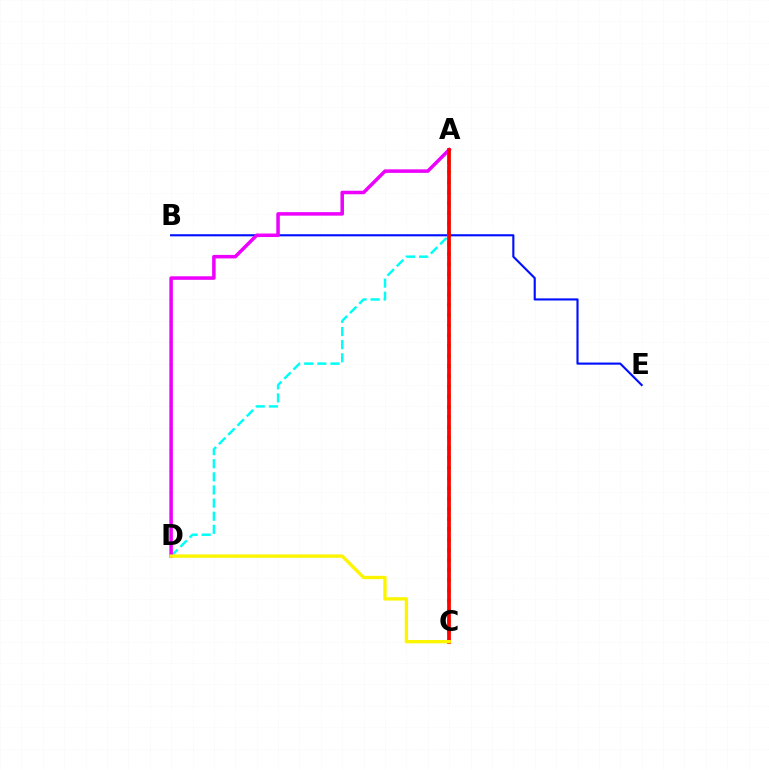{('B', 'E'): [{'color': '#0010ff', 'line_style': 'solid', 'thickness': 1.53}], ('A', 'C'): [{'color': '#08ff00', 'line_style': 'dotted', 'thickness': 2.77}, {'color': '#ff0000', 'line_style': 'solid', 'thickness': 2.69}], ('A', 'D'): [{'color': '#00fff6', 'line_style': 'dashed', 'thickness': 1.78}, {'color': '#ee00ff', 'line_style': 'solid', 'thickness': 2.53}], ('C', 'D'): [{'color': '#fcf500', 'line_style': 'solid', 'thickness': 2.41}]}